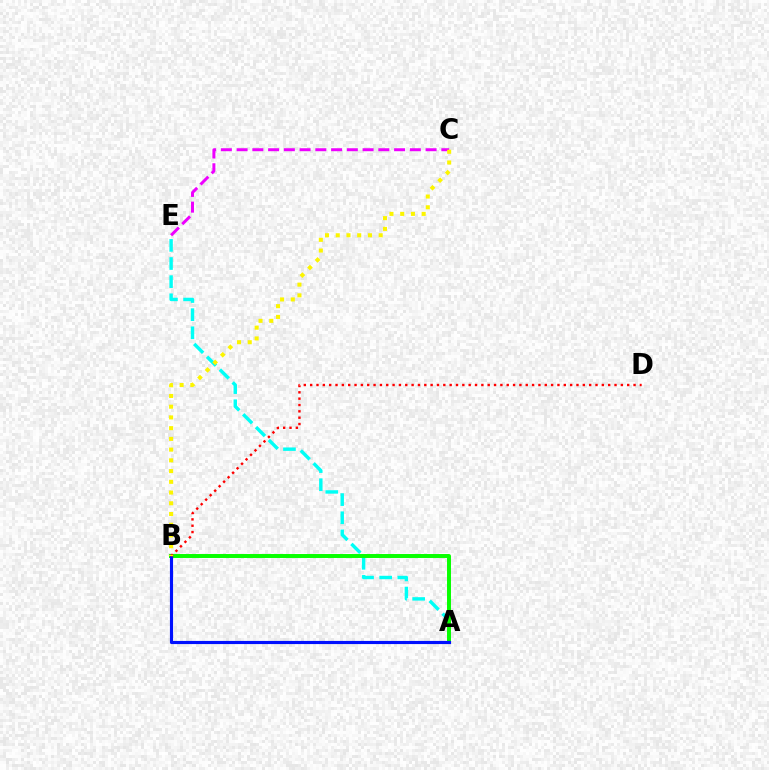{('A', 'E'): [{'color': '#00fff6', 'line_style': 'dashed', 'thickness': 2.46}], ('C', 'E'): [{'color': '#ee00ff', 'line_style': 'dashed', 'thickness': 2.14}], ('A', 'B'): [{'color': '#08ff00', 'line_style': 'solid', 'thickness': 2.85}, {'color': '#0010ff', 'line_style': 'solid', 'thickness': 2.26}], ('B', 'D'): [{'color': '#ff0000', 'line_style': 'dotted', 'thickness': 1.72}], ('B', 'C'): [{'color': '#fcf500', 'line_style': 'dotted', 'thickness': 2.92}]}